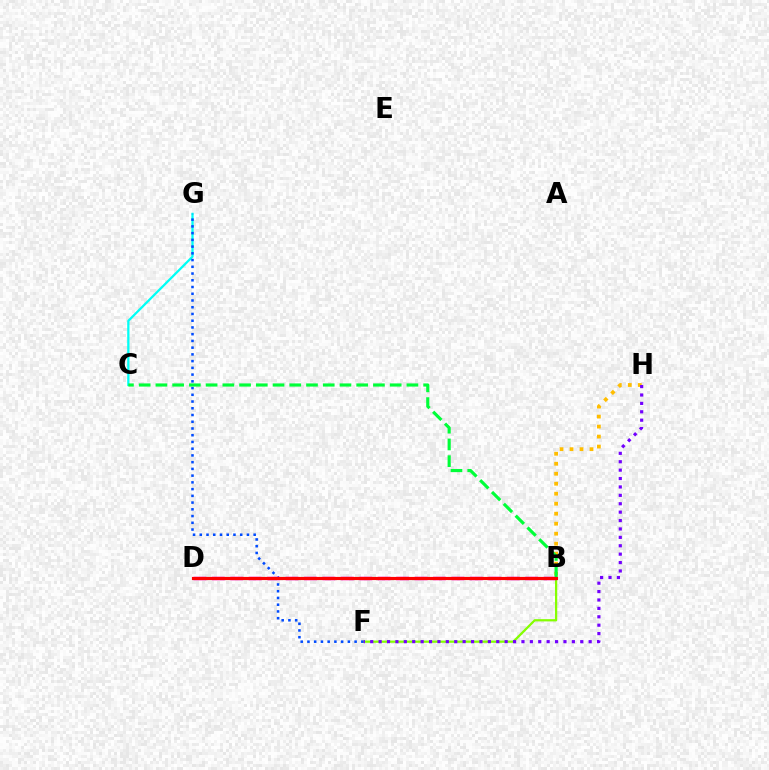{('C', 'G'): [{'color': '#00fff6', 'line_style': 'solid', 'thickness': 1.63}], ('B', 'F'): [{'color': '#84ff00', 'line_style': 'solid', 'thickness': 1.62}], ('F', 'G'): [{'color': '#004bff', 'line_style': 'dotted', 'thickness': 1.83}], ('B', 'D'): [{'color': '#ff00cf', 'line_style': 'dashed', 'thickness': 2.5}, {'color': '#ff0000', 'line_style': 'solid', 'thickness': 2.27}], ('B', 'H'): [{'color': '#ffbd00', 'line_style': 'dotted', 'thickness': 2.71}], ('F', 'H'): [{'color': '#7200ff', 'line_style': 'dotted', 'thickness': 2.28}], ('B', 'C'): [{'color': '#00ff39', 'line_style': 'dashed', 'thickness': 2.27}]}